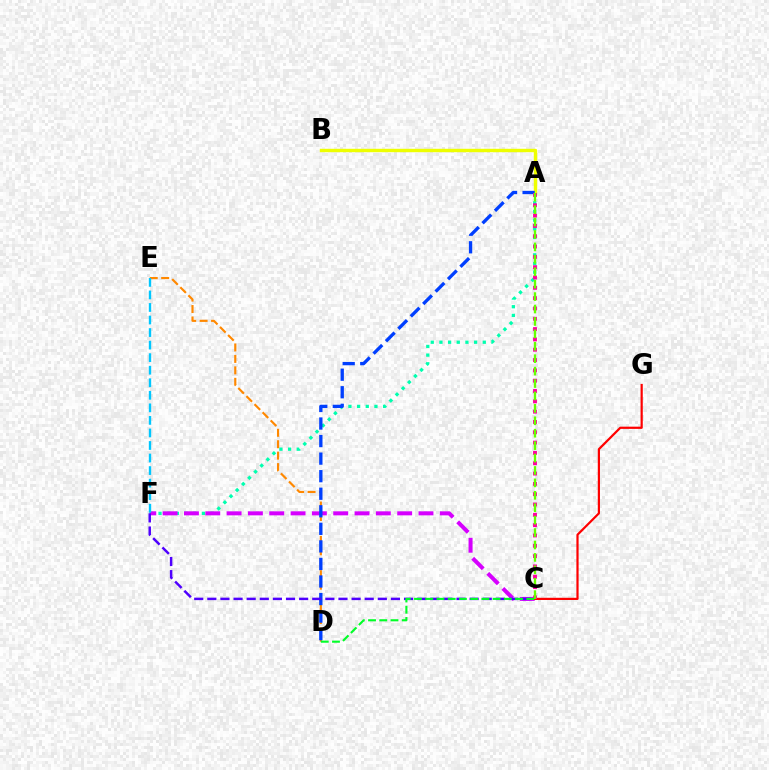{('A', 'F'): [{'color': '#00ffaf', 'line_style': 'dotted', 'thickness': 2.36}], ('A', 'B'): [{'color': '#eeff00', 'line_style': 'solid', 'thickness': 2.46}], ('C', 'F'): [{'color': '#d600ff', 'line_style': 'dashed', 'thickness': 2.9}, {'color': '#4f00ff', 'line_style': 'dashed', 'thickness': 1.78}], ('D', 'E'): [{'color': '#ff8800', 'line_style': 'dashed', 'thickness': 1.56}], ('E', 'F'): [{'color': '#00c7ff', 'line_style': 'dashed', 'thickness': 1.7}], ('A', 'D'): [{'color': '#003fff', 'line_style': 'dashed', 'thickness': 2.38}], ('C', 'G'): [{'color': '#ff0000', 'line_style': 'solid', 'thickness': 1.59}], ('A', 'C'): [{'color': '#ff00a0', 'line_style': 'dotted', 'thickness': 2.8}, {'color': '#66ff00', 'line_style': 'dashed', 'thickness': 1.69}], ('C', 'D'): [{'color': '#00ff27', 'line_style': 'dashed', 'thickness': 1.53}]}